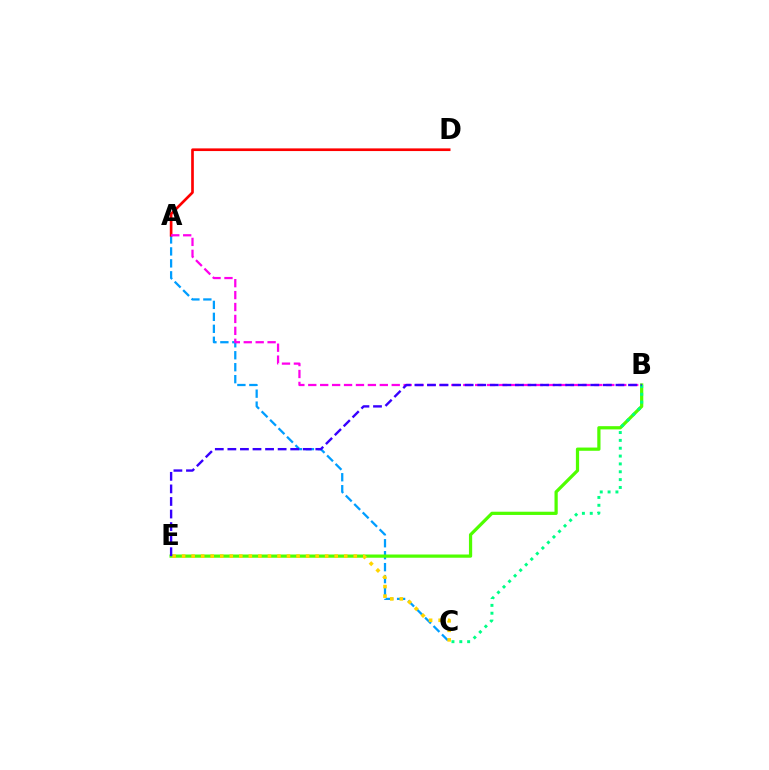{('A', 'C'): [{'color': '#009eff', 'line_style': 'dashed', 'thickness': 1.62}], ('B', 'E'): [{'color': '#4fff00', 'line_style': 'solid', 'thickness': 2.33}, {'color': '#3700ff', 'line_style': 'dashed', 'thickness': 1.71}], ('B', 'C'): [{'color': '#00ff86', 'line_style': 'dotted', 'thickness': 2.13}], ('A', 'D'): [{'color': '#ff0000', 'line_style': 'solid', 'thickness': 1.92}], ('A', 'B'): [{'color': '#ff00ed', 'line_style': 'dashed', 'thickness': 1.62}], ('C', 'E'): [{'color': '#ffd500', 'line_style': 'dotted', 'thickness': 2.59}]}